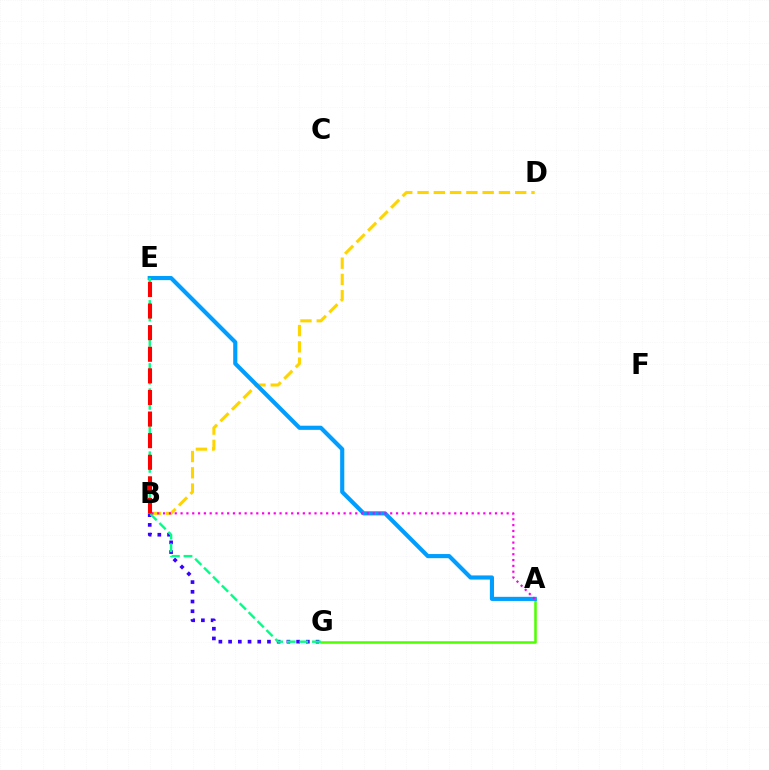{('A', 'G'): [{'color': '#4fff00', 'line_style': 'solid', 'thickness': 1.83}], ('B', 'D'): [{'color': '#ffd500', 'line_style': 'dashed', 'thickness': 2.21}], ('B', 'G'): [{'color': '#3700ff', 'line_style': 'dotted', 'thickness': 2.64}], ('A', 'E'): [{'color': '#009eff', 'line_style': 'solid', 'thickness': 2.98}], ('E', 'G'): [{'color': '#00ff86', 'line_style': 'dashed', 'thickness': 1.71}], ('A', 'B'): [{'color': '#ff00ed', 'line_style': 'dotted', 'thickness': 1.58}], ('B', 'E'): [{'color': '#ff0000', 'line_style': 'dashed', 'thickness': 2.93}]}